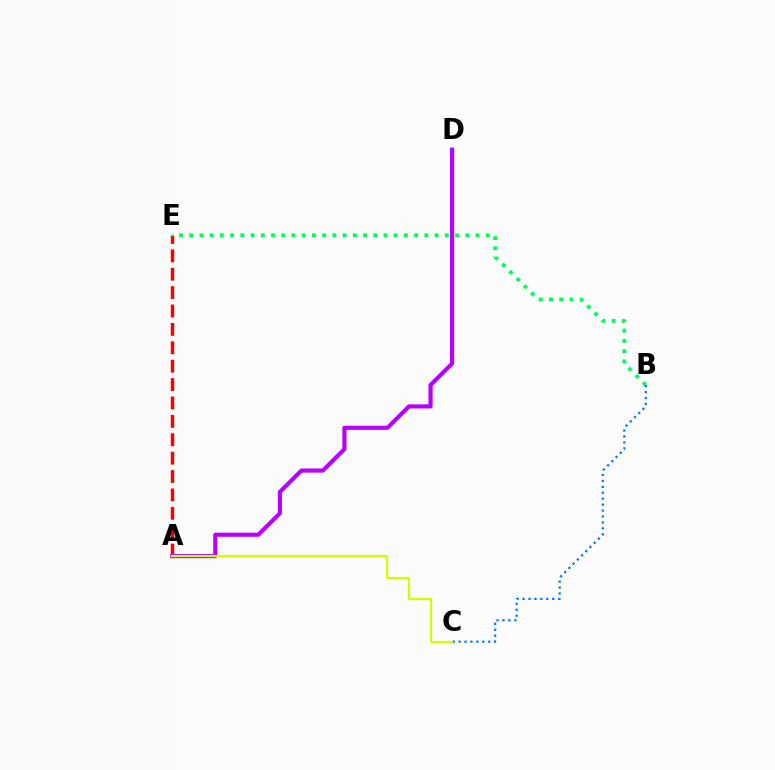{('A', 'E'): [{'color': '#ff0000', 'line_style': 'dashed', 'thickness': 2.5}], ('A', 'D'): [{'color': '#b900ff', 'line_style': 'solid', 'thickness': 2.98}], ('B', 'E'): [{'color': '#00ff5c', 'line_style': 'dotted', 'thickness': 2.78}], ('B', 'C'): [{'color': '#0074ff', 'line_style': 'dotted', 'thickness': 1.61}], ('A', 'C'): [{'color': '#d1ff00', 'line_style': 'solid', 'thickness': 1.57}]}